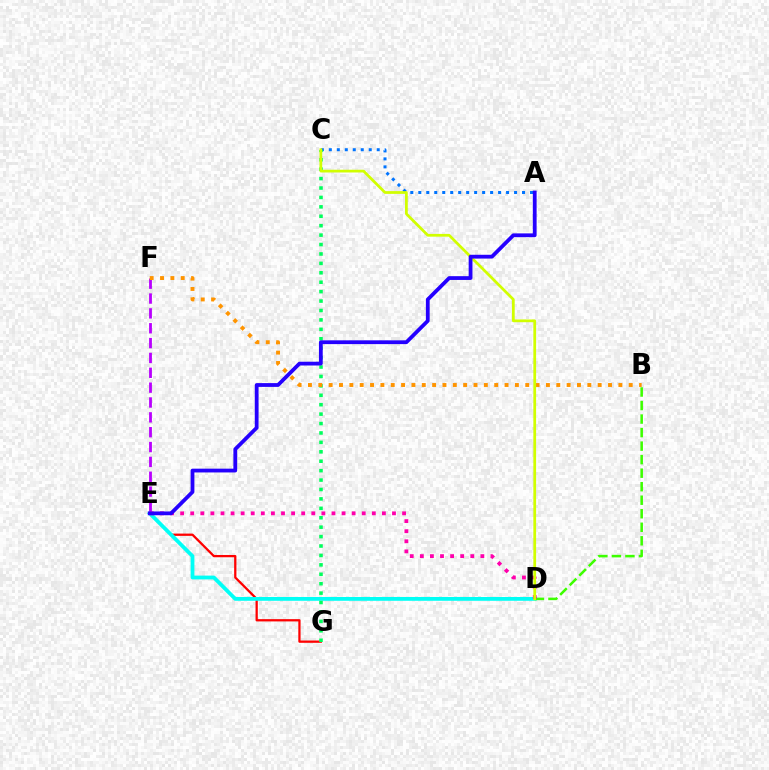{('E', 'G'): [{'color': '#ff0000', 'line_style': 'solid', 'thickness': 1.63}], ('A', 'C'): [{'color': '#0074ff', 'line_style': 'dotted', 'thickness': 2.17}], ('D', 'E'): [{'color': '#00fff6', 'line_style': 'solid', 'thickness': 2.73}, {'color': '#ff00ac', 'line_style': 'dotted', 'thickness': 2.74}], ('E', 'F'): [{'color': '#b900ff', 'line_style': 'dashed', 'thickness': 2.02}], ('B', 'D'): [{'color': '#3dff00', 'line_style': 'dashed', 'thickness': 1.84}], ('C', 'G'): [{'color': '#00ff5c', 'line_style': 'dotted', 'thickness': 2.56}], ('B', 'F'): [{'color': '#ff9400', 'line_style': 'dotted', 'thickness': 2.81}], ('C', 'D'): [{'color': '#d1ff00', 'line_style': 'solid', 'thickness': 1.98}], ('A', 'E'): [{'color': '#2500ff', 'line_style': 'solid', 'thickness': 2.73}]}